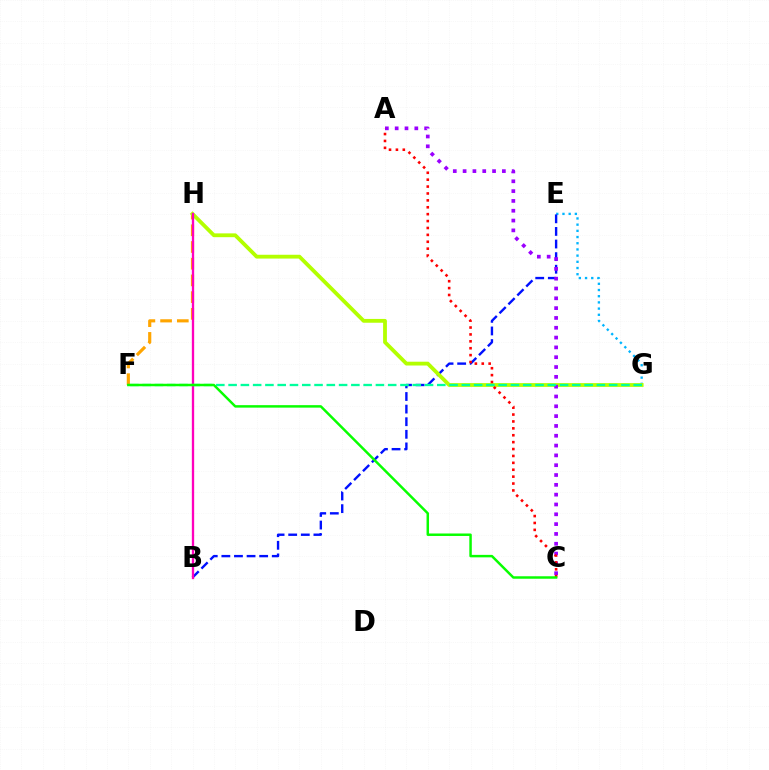{('E', 'G'): [{'color': '#00b5ff', 'line_style': 'dotted', 'thickness': 1.68}], ('F', 'H'): [{'color': '#ffa500', 'line_style': 'dashed', 'thickness': 2.27}], ('B', 'E'): [{'color': '#0010ff', 'line_style': 'dashed', 'thickness': 1.71}], ('G', 'H'): [{'color': '#b3ff00', 'line_style': 'solid', 'thickness': 2.74}], ('B', 'H'): [{'color': '#ff00bd', 'line_style': 'solid', 'thickness': 1.67}], ('A', 'C'): [{'color': '#9b00ff', 'line_style': 'dotted', 'thickness': 2.67}, {'color': '#ff0000', 'line_style': 'dotted', 'thickness': 1.87}], ('F', 'G'): [{'color': '#00ff9d', 'line_style': 'dashed', 'thickness': 1.67}], ('C', 'F'): [{'color': '#08ff00', 'line_style': 'solid', 'thickness': 1.78}]}